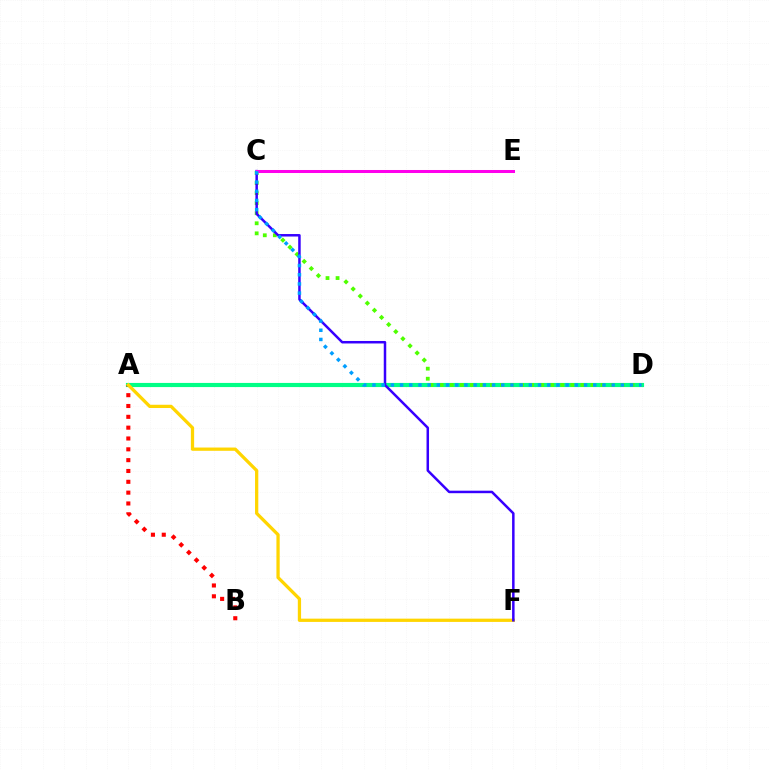{('A', 'D'): [{'color': '#00ff86', 'line_style': 'solid', 'thickness': 2.98}], ('A', 'B'): [{'color': '#ff0000', 'line_style': 'dotted', 'thickness': 2.94}], ('A', 'F'): [{'color': '#ffd500', 'line_style': 'solid', 'thickness': 2.35}], ('C', 'D'): [{'color': '#4fff00', 'line_style': 'dotted', 'thickness': 2.73}, {'color': '#009eff', 'line_style': 'dotted', 'thickness': 2.5}], ('C', 'F'): [{'color': '#3700ff', 'line_style': 'solid', 'thickness': 1.8}], ('C', 'E'): [{'color': '#ff00ed', 'line_style': 'solid', 'thickness': 2.18}]}